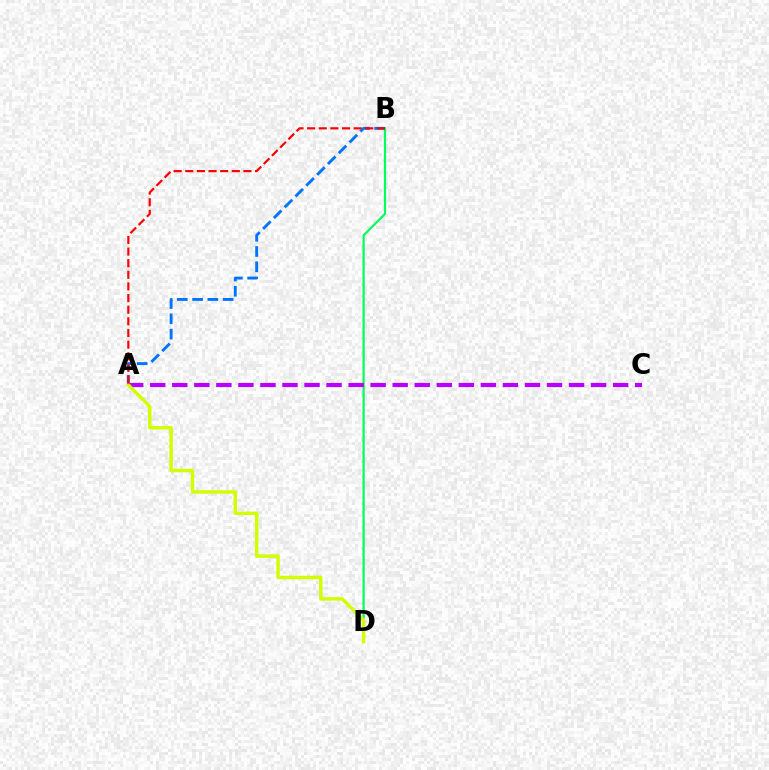{('B', 'D'): [{'color': '#00ff5c', 'line_style': 'solid', 'thickness': 1.58}], ('A', 'B'): [{'color': '#0074ff', 'line_style': 'dashed', 'thickness': 2.08}, {'color': '#ff0000', 'line_style': 'dashed', 'thickness': 1.58}], ('A', 'C'): [{'color': '#b900ff', 'line_style': 'dashed', 'thickness': 2.99}], ('A', 'D'): [{'color': '#d1ff00', 'line_style': 'solid', 'thickness': 2.48}]}